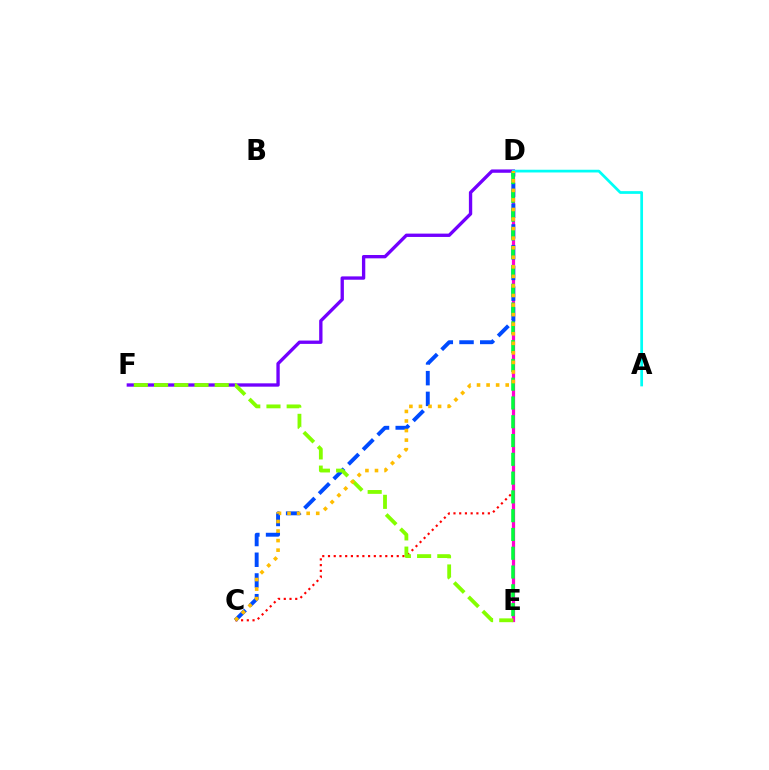{('C', 'D'): [{'color': '#ff0000', 'line_style': 'dotted', 'thickness': 1.56}, {'color': '#004bff', 'line_style': 'dashed', 'thickness': 2.81}, {'color': '#ffbd00', 'line_style': 'dotted', 'thickness': 2.6}], ('D', 'E'): [{'color': '#ff00cf', 'line_style': 'solid', 'thickness': 2.32}, {'color': '#00ff39', 'line_style': 'dashed', 'thickness': 2.55}], ('D', 'F'): [{'color': '#7200ff', 'line_style': 'solid', 'thickness': 2.4}], ('A', 'D'): [{'color': '#00fff6', 'line_style': 'solid', 'thickness': 1.96}], ('E', 'F'): [{'color': '#84ff00', 'line_style': 'dashed', 'thickness': 2.75}]}